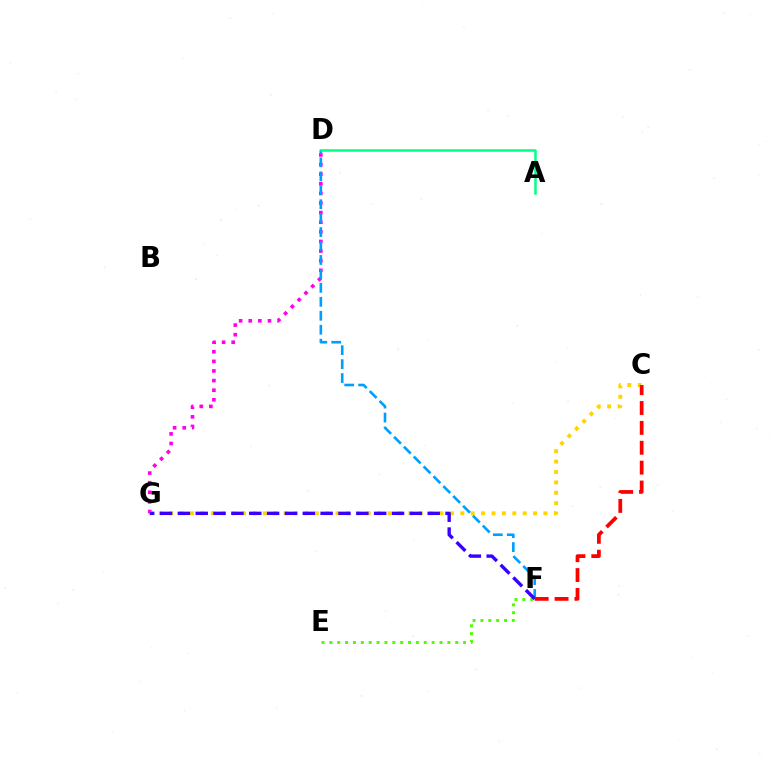{('E', 'F'): [{'color': '#4fff00', 'line_style': 'dotted', 'thickness': 2.14}], ('D', 'G'): [{'color': '#ff00ed', 'line_style': 'dotted', 'thickness': 2.61}], ('C', 'G'): [{'color': '#ffd500', 'line_style': 'dotted', 'thickness': 2.82}], ('D', 'F'): [{'color': '#009eff', 'line_style': 'dashed', 'thickness': 1.89}], ('F', 'G'): [{'color': '#3700ff', 'line_style': 'dashed', 'thickness': 2.42}], ('C', 'F'): [{'color': '#ff0000', 'line_style': 'dashed', 'thickness': 2.7}], ('A', 'D'): [{'color': '#00ff86', 'line_style': 'solid', 'thickness': 1.8}]}